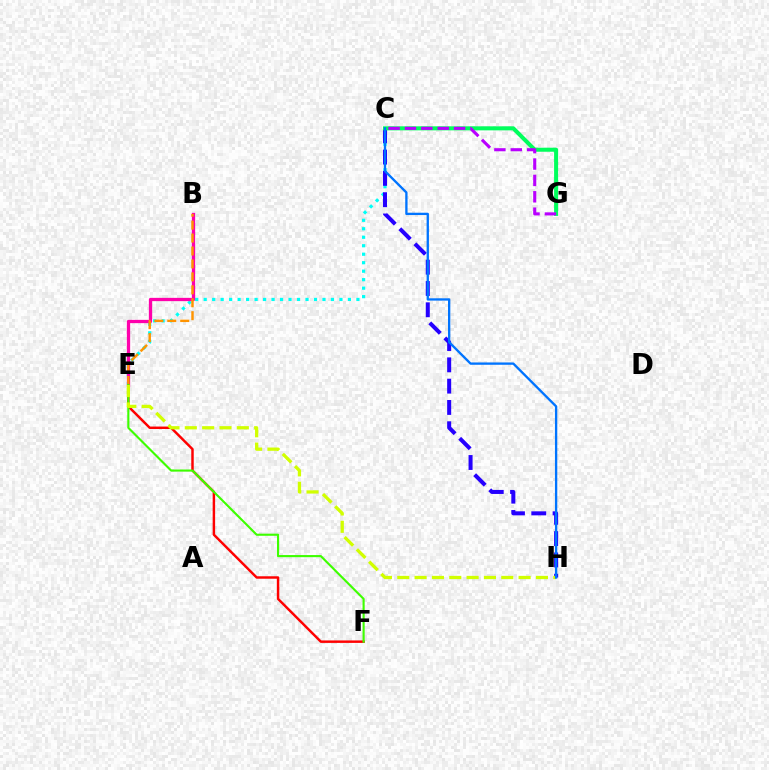{('E', 'F'): [{'color': '#ff0000', 'line_style': 'solid', 'thickness': 1.77}, {'color': '#3dff00', 'line_style': 'solid', 'thickness': 1.53}], ('C', 'E'): [{'color': '#00fff6', 'line_style': 'dotted', 'thickness': 2.31}], ('B', 'E'): [{'color': '#ff00ac', 'line_style': 'solid', 'thickness': 2.36}, {'color': '#ff9400', 'line_style': 'dashed', 'thickness': 1.76}], ('C', 'H'): [{'color': '#2500ff', 'line_style': 'dashed', 'thickness': 2.89}, {'color': '#0074ff', 'line_style': 'solid', 'thickness': 1.68}], ('C', 'G'): [{'color': '#00ff5c', 'line_style': 'solid', 'thickness': 2.91}, {'color': '#b900ff', 'line_style': 'dashed', 'thickness': 2.23}], ('E', 'H'): [{'color': '#d1ff00', 'line_style': 'dashed', 'thickness': 2.36}]}